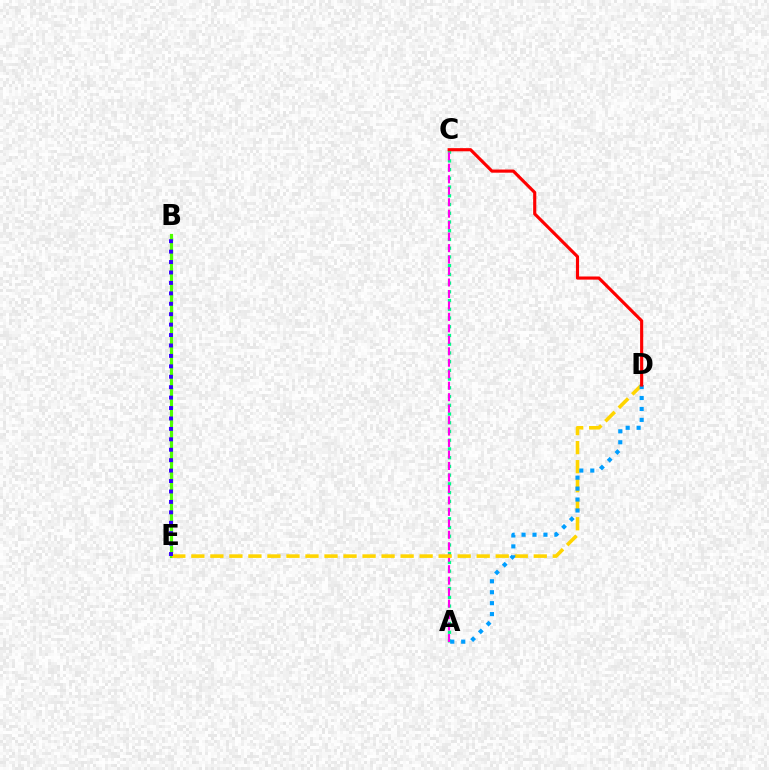{('A', 'C'): [{'color': '#00ff86', 'line_style': 'dotted', 'thickness': 2.37}, {'color': '#ff00ed', 'line_style': 'dashed', 'thickness': 1.56}], ('B', 'E'): [{'color': '#4fff00', 'line_style': 'solid', 'thickness': 2.3}, {'color': '#3700ff', 'line_style': 'dotted', 'thickness': 2.83}], ('D', 'E'): [{'color': '#ffd500', 'line_style': 'dashed', 'thickness': 2.58}], ('A', 'D'): [{'color': '#009eff', 'line_style': 'dotted', 'thickness': 2.97}], ('C', 'D'): [{'color': '#ff0000', 'line_style': 'solid', 'thickness': 2.27}]}